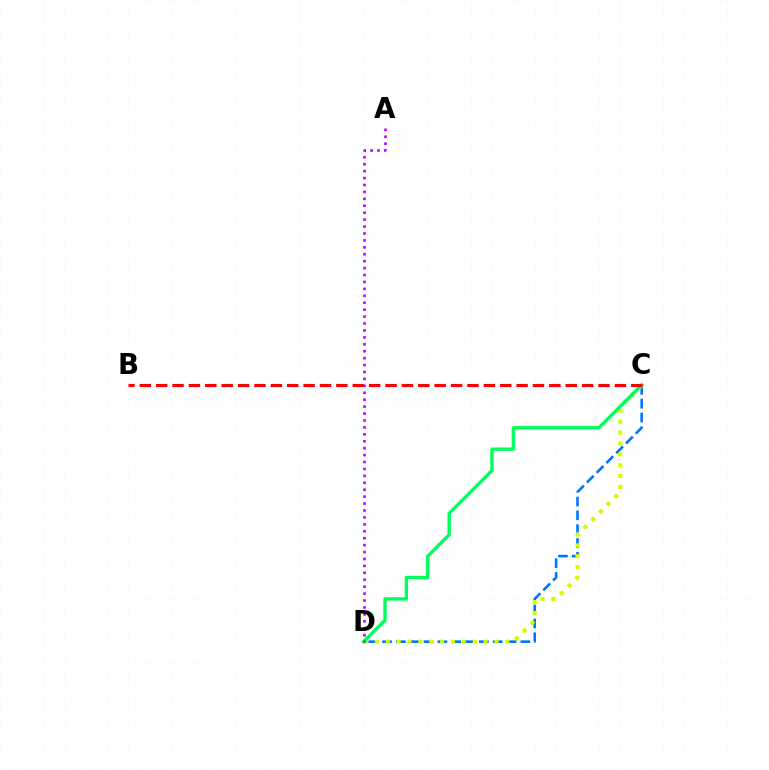{('C', 'D'): [{'color': '#0074ff', 'line_style': 'dashed', 'thickness': 1.88}, {'color': '#d1ff00', 'line_style': 'dotted', 'thickness': 2.95}, {'color': '#00ff5c', 'line_style': 'solid', 'thickness': 2.43}], ('B', 'C'): [{'color': '#ff0000', 'line_style': 'dashed', 'thickness': 2.23}], ('A', 'D'): [{'color': '#b900ff', 'line_style': 'dotted', 'thickness': 1.88}]}